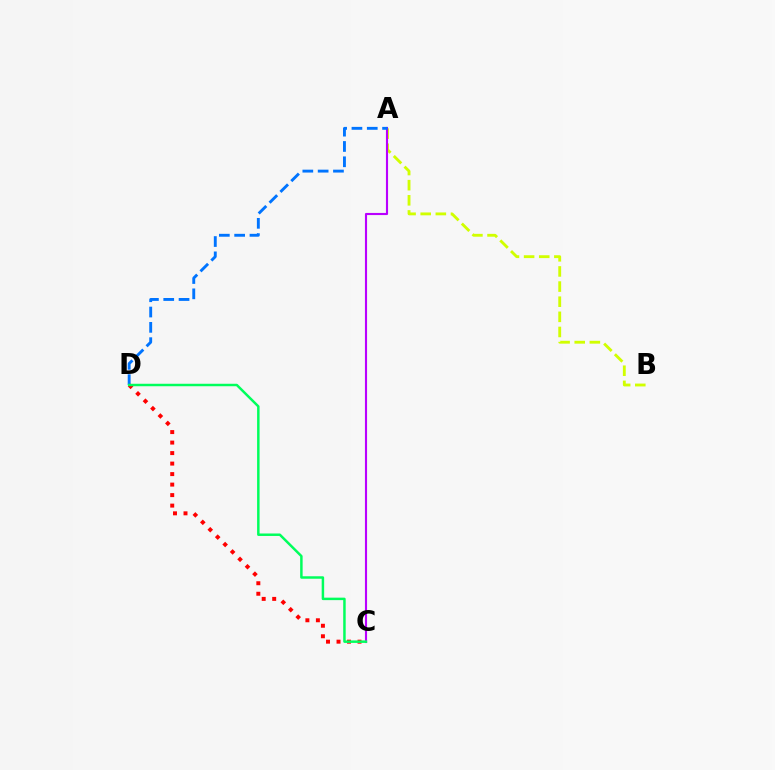{('A', 'B'): [{'color': '#d1ff00', 'line_style': 'dashed', 'thickness': 2.06}], ('A', 'C'): [{'color': '#b900ff', 'line_style': 'solid', 'thickness': 1.53}], ('A', 'D'): [{'color': '#0074ff', 'line_style': 'dashed', 'thickness': 2.08}], ('C', 'D'): [{'color': '#ff0000', 'line_style': 'dotted', 'thickness': 2.85}, {'color': '#00ff5c', 'line_style': 'solid', 'thickness': 1.78}]}